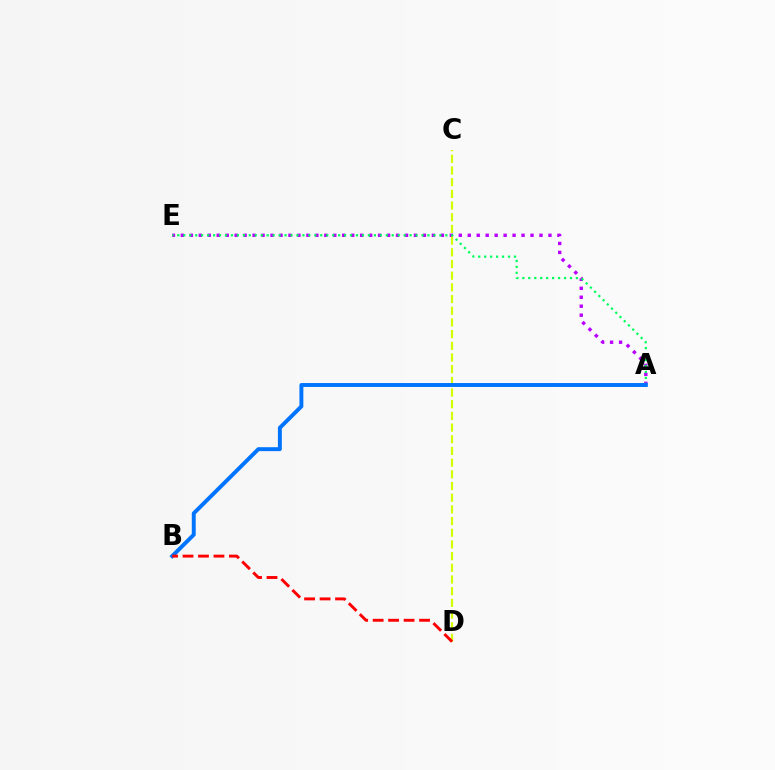{('A', 'E'): [{'color': '#b900ff', 'line_style': 'dotted', 'thickness': 2.44}, {'color': '#00ff5c', 'line_style': 'dotted', 'thickness': 1.62}], ('C', 'D'): [{'color': '#d1ff00', 'line_style': 'dashed', 'thickness': 1.59}], ('A', 'B'): [{'color': '#0074ff', 'line_style': 'solid', 'thickness': 2.83}], ('B', 'D'): [{'color': '#ff0000', 'line_style': 'dashed', 'thickness': 2.1}]}